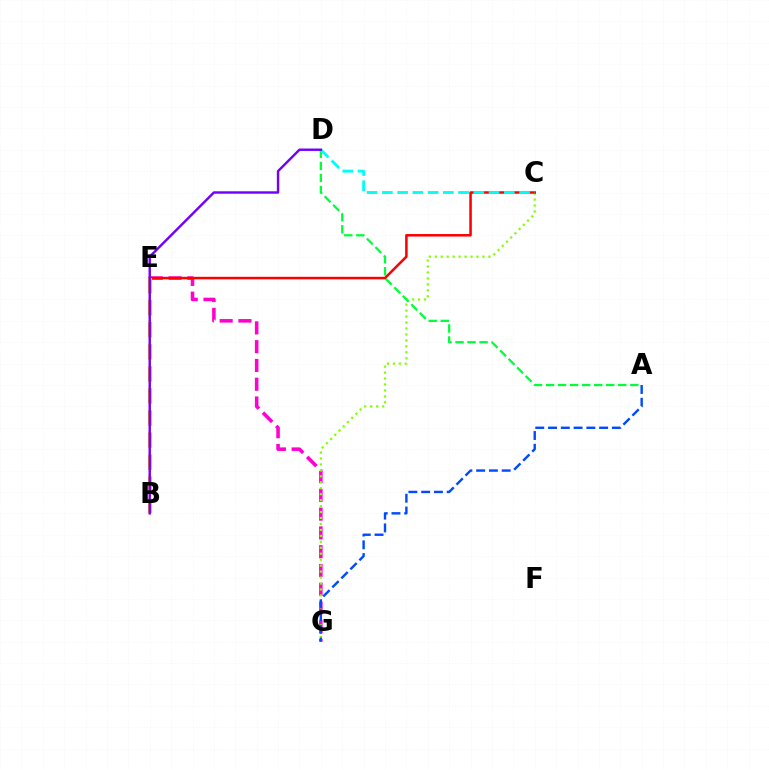{('E', 'G'): [{'color': '#ff00cf', 'line_style': 'dashed', 'thickness': 2.55}], ('C', 'G'): [{'color': '#84ff00', 'line_style': 'dotted', 'thickness': 1.62}], ('A', 'G'): [{'color': '#004bff', 'line_style': 'dashed', 'thickness': 1.73}], ('A', 'D'): [{'color': '#00ff39', 'line_style': 'dashed', 'thickness': 1.64}], ('C', 'E'): [{'color': '#ff0000', 'line_style': 'solid', 'thickness': 1.82}], ('C', 'D'): [{'color': '#00fff6', 'line_style': 'dashed', 'thickness': 2.07}], ('B', 'E'): [{'color': '#ffbd00', 'line_style': 'dashed', 'thickness': 3.0}], ('B', 'D'): [{'color': '#7200ff', 'line_style': 'solid', 'thickness': 1.74}]}